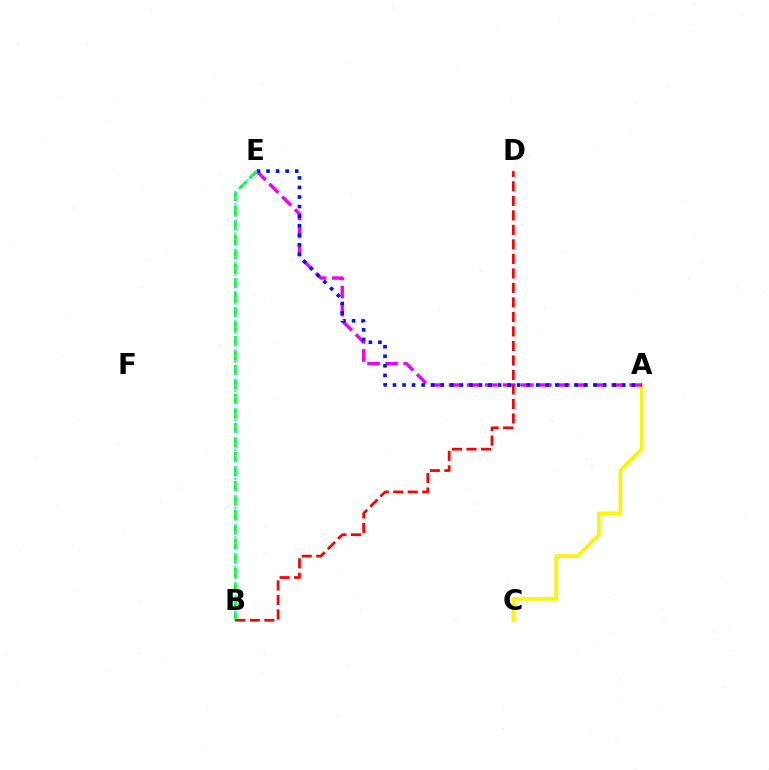{('A', 'C'): [{'color': '#fcf500', 'line_style': 'solid', 'thickness': 2.62}], ('A', 'E'): [{'color': '#ee00ff', 'line_style': 'dashed', 'thickness': 2.45}, {'color': '#0010ff', 'line_style': 'dotted', 'thickness': 2.6}], ('B', 'E'): [{'color': '#08ff00', 'line_style': 'dashed', 'thickness': 1.97}, {'color': '#00fff6', 'line_style': 'dotted', 'thickness': 1.59}], ('B', 'D'): [{'color': '#ff0000', 'line_style': 'dashed', 'thickness': 1.97}]}